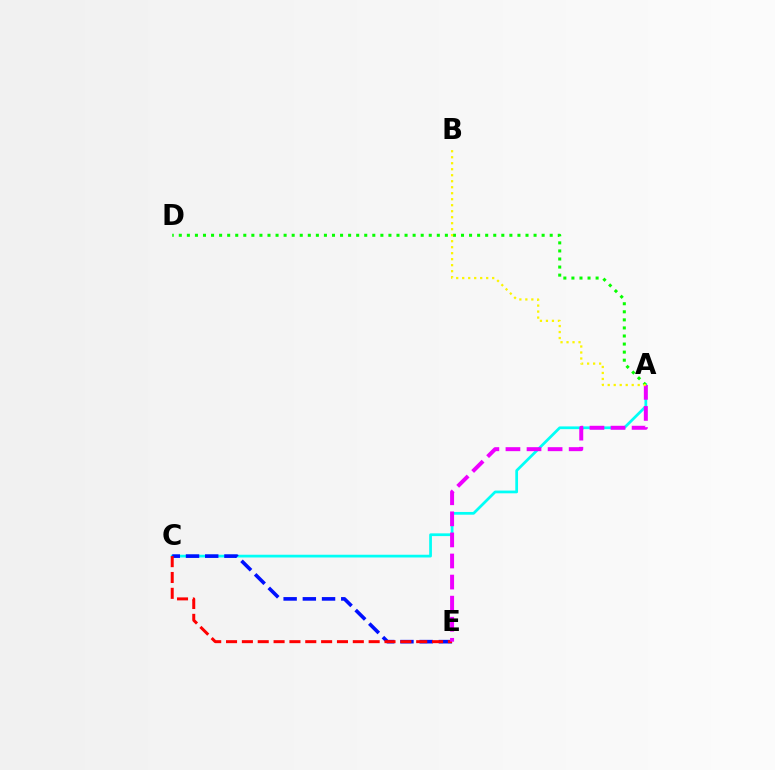{('A', 'C'): [{'color': '#00fff6', 'line_style': 'solid', 'thickness': 1.97}], ('A', 'D'): [{'color': '#08ff00', 'line_style': 'dotted', 'thickness': 2.19}], ('C', 'E'): [{'color': '#0010ff', 'line_style': 'dashed', 'thickness': 2.61}, {'color': '#ff0000', 'line_style': 'dashed', 'thickness': 2.15}], ('A', 'E'): [{'color': '#ee00ff', 'line_style': 'dashed', 'thickness': 2.86}], ('A', 'B'): [{'color': '#fcf500', 'line_style': 'dotted', 'thickness': 1.63}]}